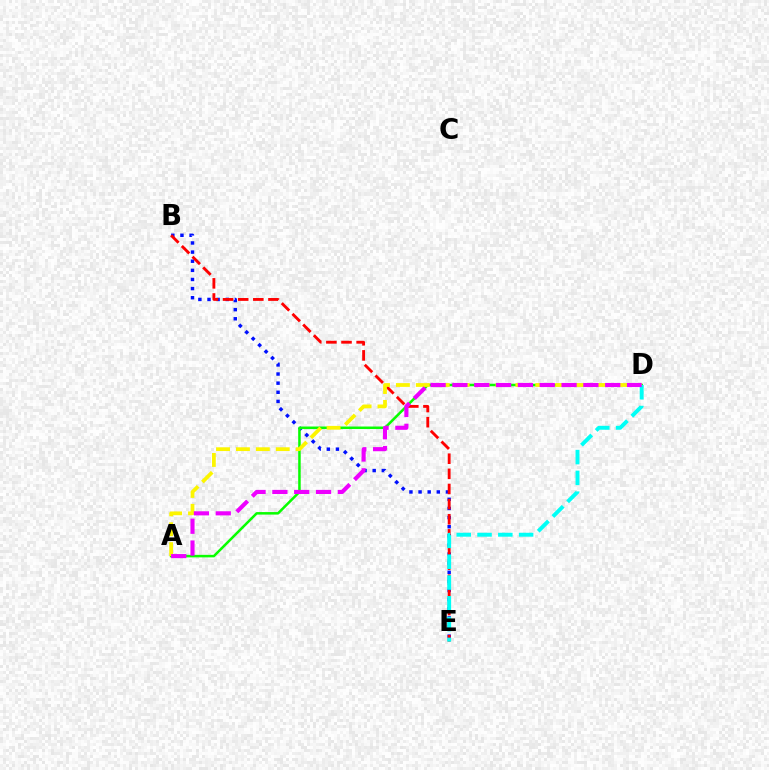{('B', 'E'): [{'color': '#0010ff', 'line_style': 'dotted', 'thickness': 2.48}, {'color': '#ff0000', 'line_style': 'dashed', 'thickness': 2.06}], ('A', 'D'): [{'color': '#08ff00', 'line_style': 'solid', 'thickness': 1.81}, {'color': '#fcf500', 'line_style': 'dashed', 'thickness': 2.7}, {'color': '#ee00ff', 'line_style': 'dashed', 'thickness': 2.97}], ('D', 'E'): [{'color': '#00fff6', 'line_style': 'dashed', 'thickness': 2.82}]}